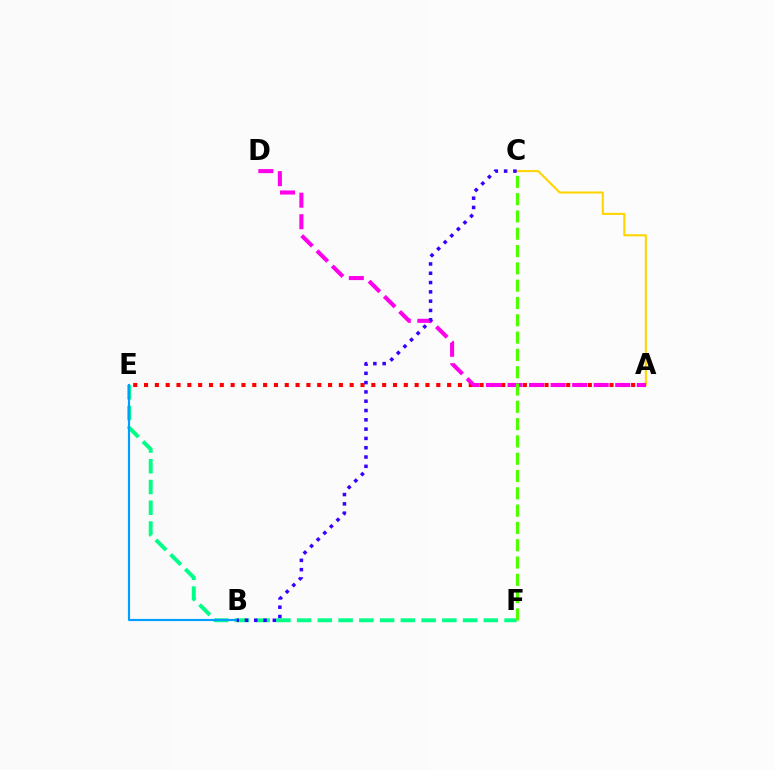{('A', 'C'): [{'color': '#ffd500', 'line_style': 'solid', 'thickness': 1.5}], ('A', 'E'): [{'color': '#ff0000', 'line_style': 'dotted', 'thickness': 2.94}], ('E', 'F'): [{'color': '#00ff86', 'line_style': 'dashed', 'thickness': 2.82}], ('A', 'D'): [{'color': '#ff00ed', 'line_style': 'dashed', 'thickness': 2.93}], ('C', 'F'): [{'color': '#4fff00', 'line_style': 'dashed', 'thickness': 2.35}], ('B', 'E'): [{'color': '#009eff', 'line_style': 'solid', 'thickness': 1.56}], ('B', 'C'): [{'color': '#3700ff', 'line_style': 'dotted', 'thickness': 2.53}]}